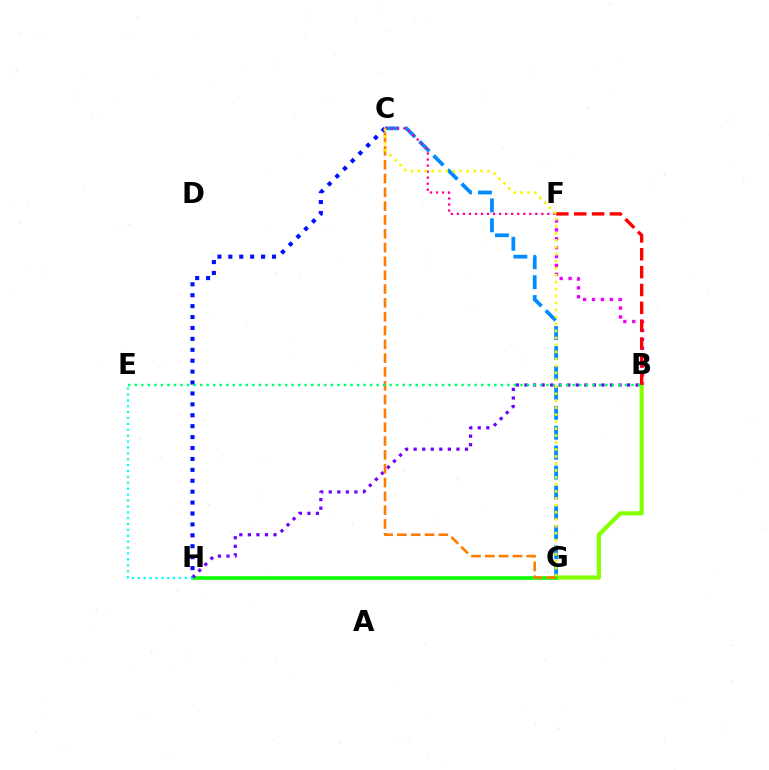{('B', 'F'): [{'color': '#ee00ff', 'line_style': 'dotted', 'thickness': 2.41}, {'color': '#ff0000', 'line_style': 'dashed', 'thickness': 2.43}], ('C', 'G'): [{'color': '#008cff', 'line_style': 'dashed', 'thickness': 2.71}, {'color': '#ff7c00', 'line_style': 'dashed', 'thickness': 1.88}, {'color': '#fcf500', 'line_style': 'dotted', 'thickness': 1.9}], ('B', 'G'): [{'color': '#84ff00', 'line_style': 'solid', 'thickness': 2.99}], ('G', 'H'): [{'color': '#08ff00', 'line_style': 'solid', 'thickness': 2.55}], ('C', 'H'): [{'color': '#0010ff', 'line_style': 'dotted', 'thickness': 2.97}], ('C', 'F'): [{'color': '#ff0094', 'line_style': 'dotted', 'thickness': 1.64}], ('B', 'H'): [{'color': '#7200ff', 'line_style': 'dotted', 'thickness': 2.32}], ('B', 'E'): [{'color': '#00ff74', 'line_style': 'dotted', 'thickness': 1.78}], ('E', 'H'): [{'color': '#00fff6', 'line_style': 'dotted', 'thickness': 1.6}]}